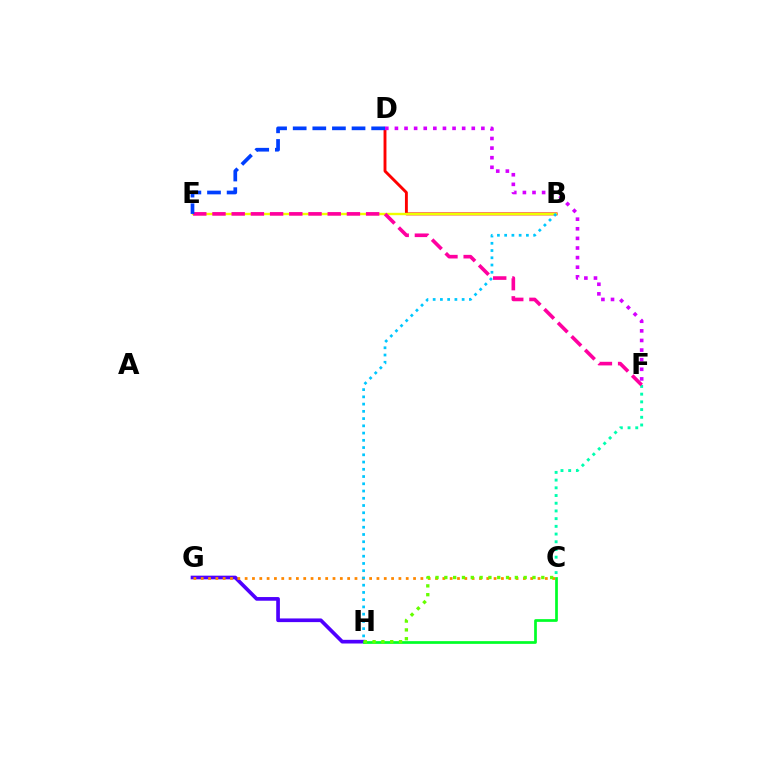{('C', 'F'): [{'color': '#00ffaf', 'line_style': 'dotted', 'thickness': 2.09}], ('B', 'D'): [{'color': '#ff0000', 'line_style': 'solid', 'thickness': 2.08}], ('B', 'E'): [{'color': '#eeff00', 'line_style': 'solid', 'thickness': 1.72}], ('G', 'H'): [{'color': '#4f00ff', 'line_style': 'solid', 'thickness': 2.65}], ('C', 'H'): [{'color': '#00ff27', 'line_style': 'solid', 'thickness': 1.96}, {'color': '#66ff00', 'line_style': 'dotted', 'thickness': 2.39}], ('E', 'F'): [{'color': '#ff00a0', 'line_style': 'dashed', 'thickness': 2.61}], ('C', 'G'): [{'color': '#ff8800', 'line_style': 'dotted', 'thickness': 1.99}], ('D', 'E'): [{'color': '#003fff', 'line_style': 'dashed', 'thickness': 2.66}], ('D', 'F'): [{'color': '#d600ff', 'line_style': 'dotted', 'thickness': 2.61}], ('B', 'H'): [{'color': '#00c7ff', 'line_style': 'dotted', 'thickness': 1.97}]}